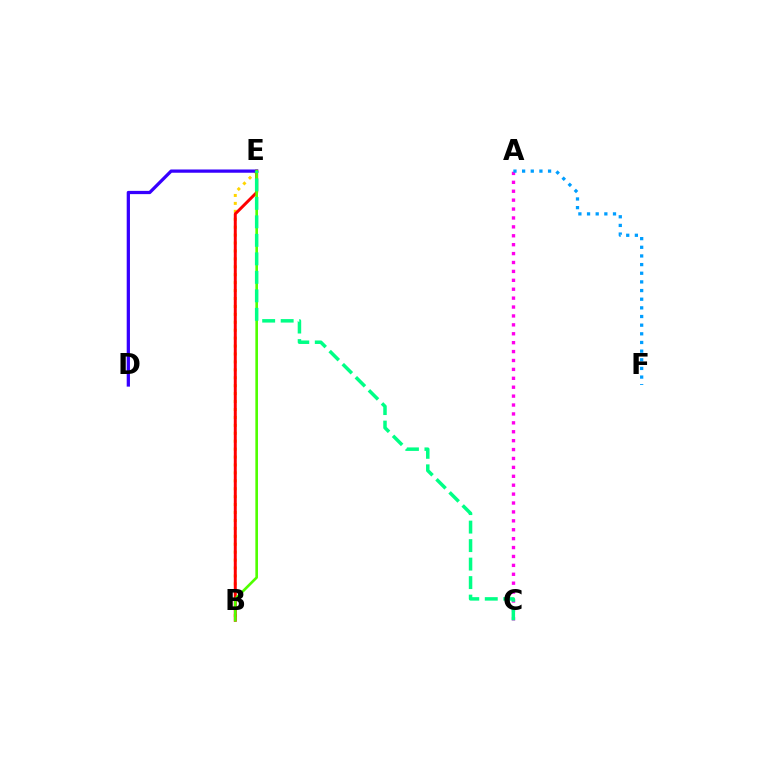{('A', 'C'): [{'color': '#ff00ed', 'line_style': 'dotted', 'thickness': 2.42}], ('B', 'E'): [{'color': '#ffd500', 'line_style': 'dotted', 'thickness': 2.15}, {'color': '#ff0000', 'line_style': 'solid', 'thickness': 2.14}, {'color': '#4fff00', 'line_style': 'solid', 'thickness': 1.89}], ('A', 'F'): [{'color': '#009eff', 'line_style': 'dotted', 'thickness': 2.35}], ('D', 'E'): [{'color': '#3700ff', 'line_style': 'solid', 'thickness': 2.34}], ('C', 'E'): [{'color': '#00ff86', 'line_style': 'dashed', 'thickness': 2.51}]}